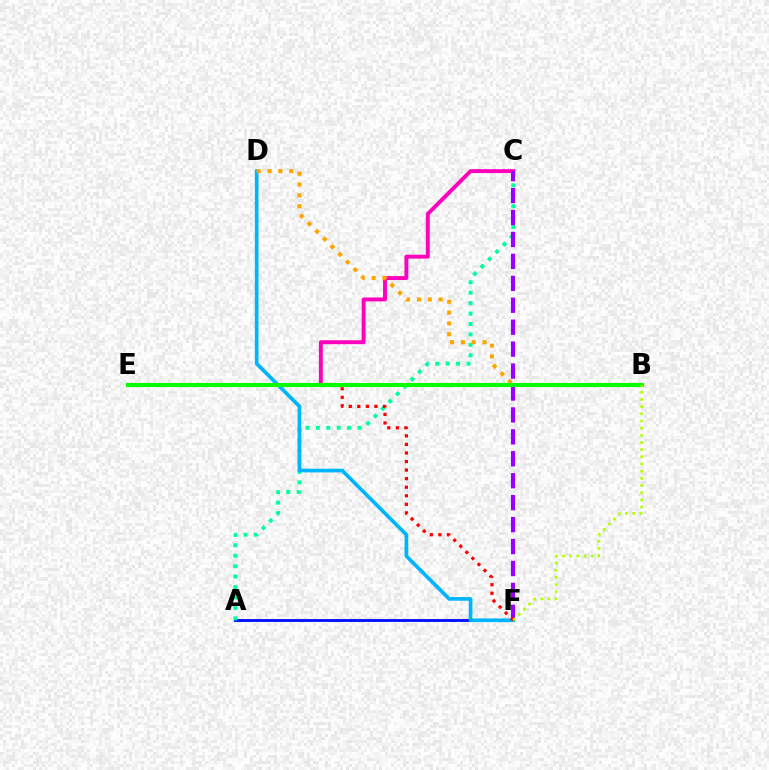{('A', 'F'): [{'color': '#0010ff', 'line_style': 'solid', 'thickness': 2.05}], ('A', 'C'): [{'color': '#00ff9d', 'line_style': 'dotted', 'thickness': 2.83}], ('C', 'E'): [{'color': '#ff00bd', 'line_style': 'solid', 'thickness': 2.81}], ('C', 'F'): [{'color': '#9b00ff', 'line_style': 'dashed', 'thickness': 2.98}], ('D', 'F'): [{'color': '#00b5ff', 'line_style': 'solid', 'thickness': 2.66}], ('B', 'D'): [{'color': '#ffa500', 'line_style': 'dotted', 'thickness': 2.94}], ('E', 'F'): [{'color': '#ff0000', 'line_style': 'dotted', 'thickness': 2.33}], ('B', 'E'): [{'color': '#08ff00', 'line_style': 'solid', 'thickness': 2.95}], ('B', 'F'): [{'color': '#b3ff00', 'line_style': 'dotted', 'thickness': 1.95}]}